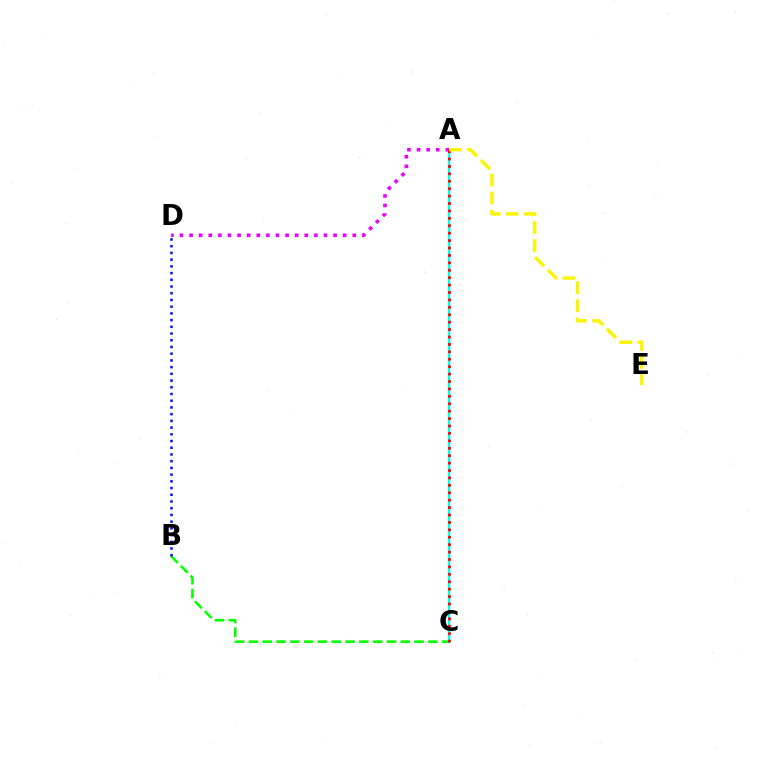{('A', 'C'): [{'color': '#00fff6', 'line_style': 'solid', 'thickness': 1.68}, {'color': '#ff0000', 'line_style': 'dotted', 'thickness': 2.02}], ('A', 'D'): [{'color': '#ee00ff', 'line_style': 'dotted', 'thickness': 2.61}], ('B', 'C'): [{'color': '#08ff00', 'line_style': 'dashed', 'thickness': 1.87}], ('B', 'D'): [{'color': '#0010ff', 'line_style': 'dotted', 'thickness': 1.83}], ('A', 'E'): [{'color': '#fcf500', 'line_style': 'dashed', 'thickness': 2.45}]}